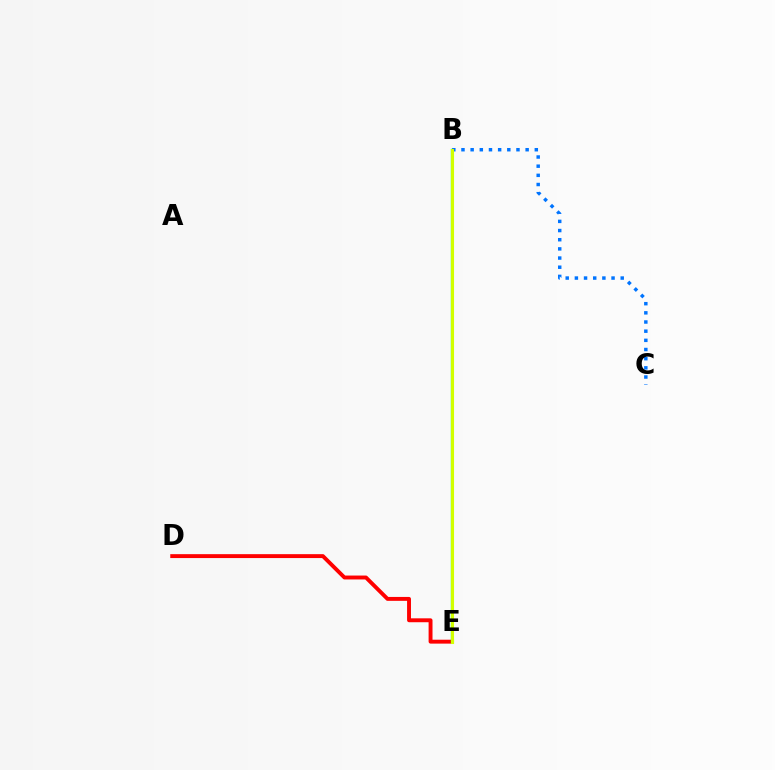{('B', 'E'): [{'color': '#b900ff', 'line_style': 'solid', 'thickness': 2.05}, {'color': '#00ff5c', 'line_style': 'solid', 'thickness': 1.69}, {'color': '#d1ff00', 'line_style': 'solid', 'thickness': 2.23}], ('D', 'E'): [{'color': '#ff0000', 'line_style': 'solid', 'thickness': 2.81}], ('B', 'C'): [{'color': '#0074ff', 'line_style': 'dotted', 'thickness': 2.49}]}